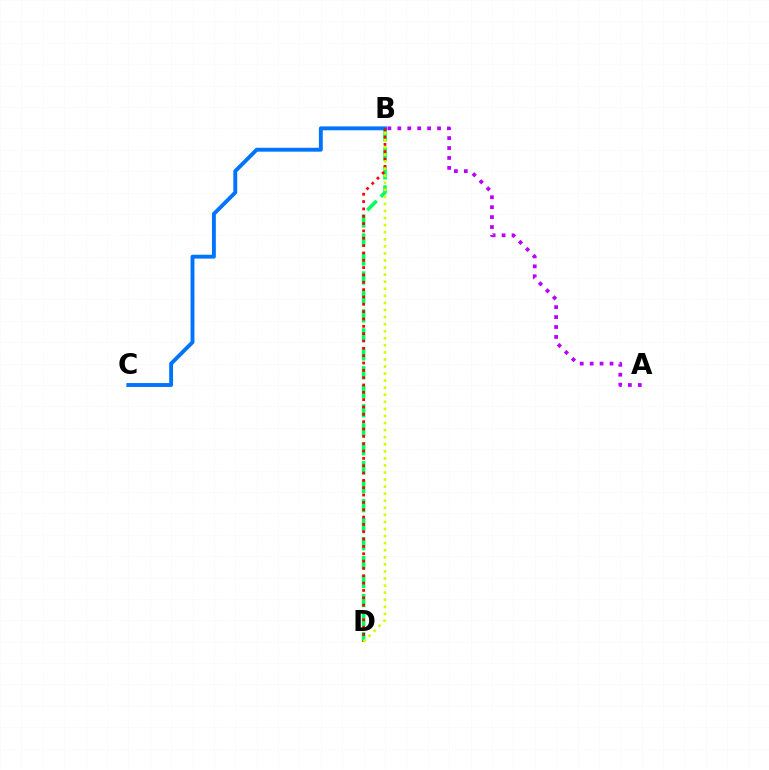{('A', 'B'): [{'color': '#b900ff', 'line_style': 'dotted', 'thickness': 2.7}], ('B', 'D'): [{'color': '#00ff5c', 'line_style': 'dashed', 'thickness': 2.58}, {'color': '#ff0000', 'line_style': 'dotted', 'thickness': 1.99}, {'color': '#d1ff00', 'line_style': 'dotted', 'thickness': 1.92}], ('B', 'C'): [{'color': '#0074ff', 'line_style': 'solid', 'thickness': 2.8}]}